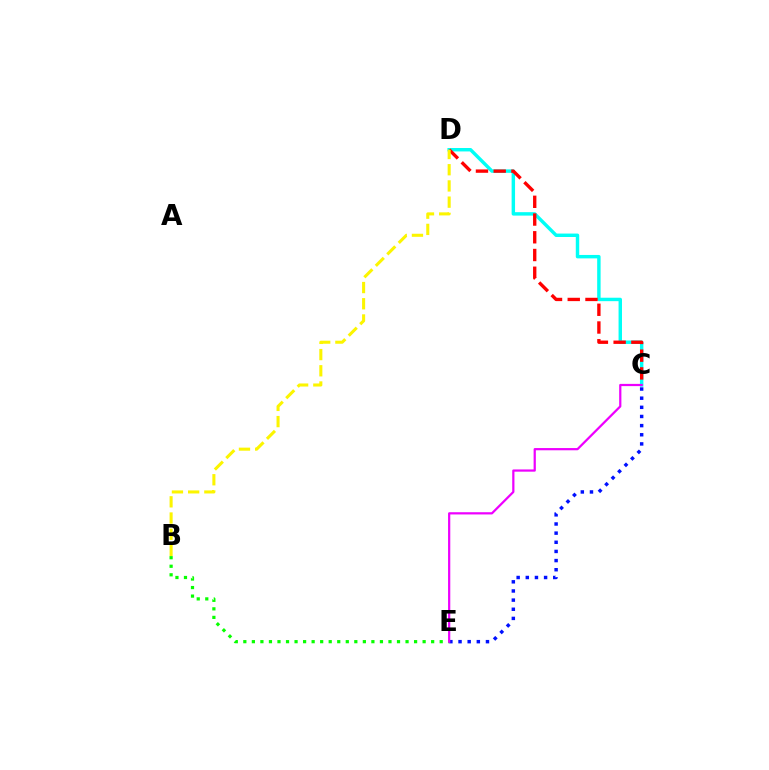{('C', 'E'): [{'color': '#0010ff', 'line_style': 'dotted', 'thickness': 2.49}, {'color': '#ee00ff', 'line_style': 'solid', 'thickness': 1.6}], ('C', 'D'): [{'color': '#00fff6', 'line_style': 'solid', 'thickness': 2.47}, {'color': '#ff0000', 'line_style': 'dashed', 'thickness': 2.41}], ('B', 'D'): [{'color': '#fcf500', 'line_style': 'dashed', 'thickness': 2.2}], ('B', 'E'): [{'color': '#08ff00', 'line_style': 'dotted', 'thickness': 2.32}]}